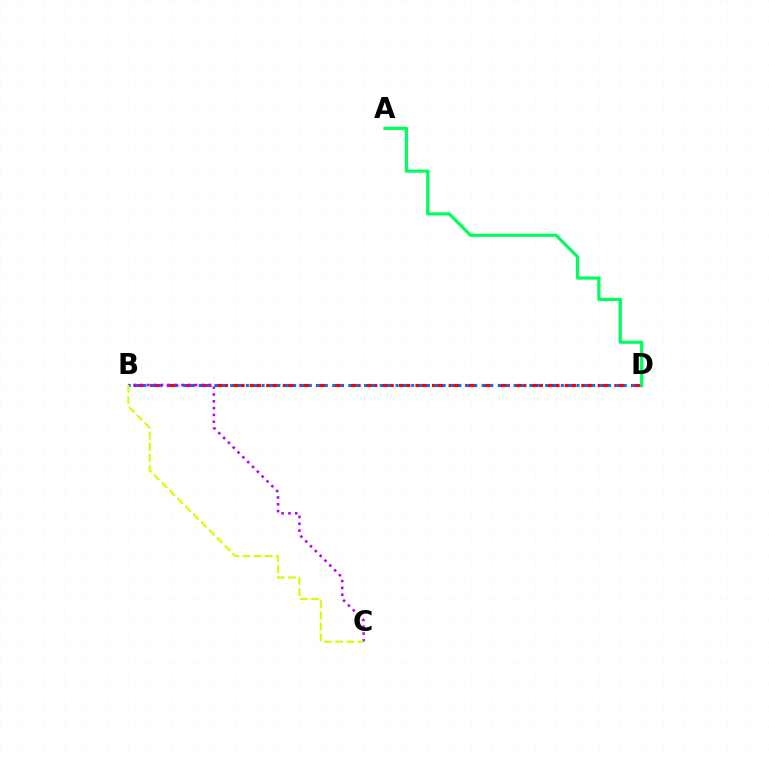{('B', 'D'): [{'color': '#ff0000', 'line_style': 'dashed', 'thickness': 2.25}, {'color': '#0074ff', 'line_style': 'dotted', 'thickness': 2.14}], ('A', 'D'): [{'color': '#00ff5c', 'line_style': 'solid', 'thickness': 2.31}], ('B', 'C'): [{'color': '#b900ff', 'line_style': 'dotted', 'thickness': 1.85}, {'color': '#d1ff00', 'line_style': 'dashed', 'thickness': 1.51}]}